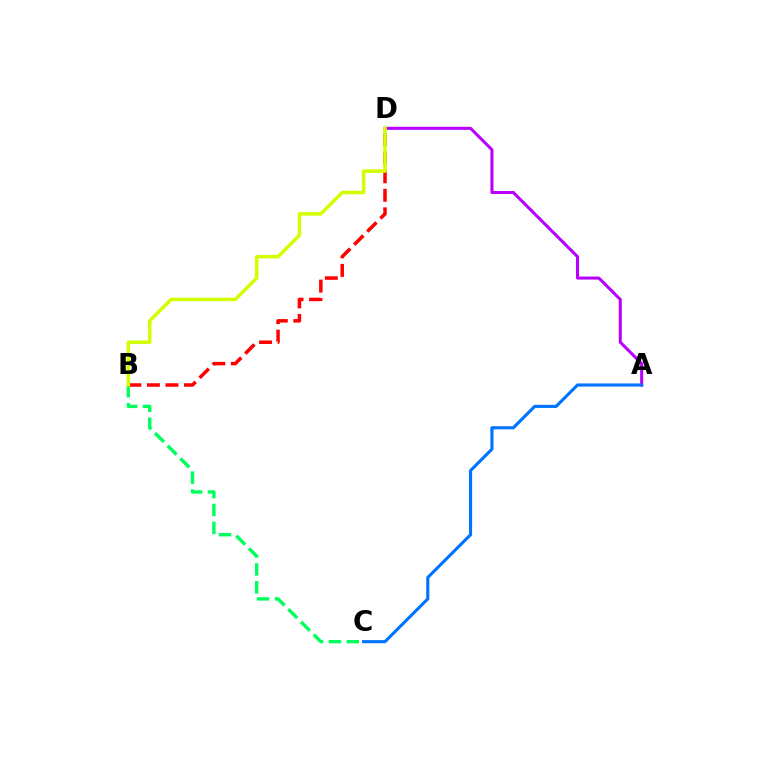{('B', 'C'): [{'color': '#00ff5c', 'line_style': 'dashed', 'thickness': 2.44}], ('B', 'D'): [{'color': '#ff0000', 'line_style': 'dashed', 'thickness': 2.52}, {'color': '#d1ff00', 'line_style': 'solid', 'thickness': 2.52}], ('A', 'D'): [{'color': '#b900ff', 'line_style': 'solid', 'thickness': 2.19}], ('A', 'C'): [{'color': '#0074ff', 'line_style': 'solid', 'thickness': 2.25}]}